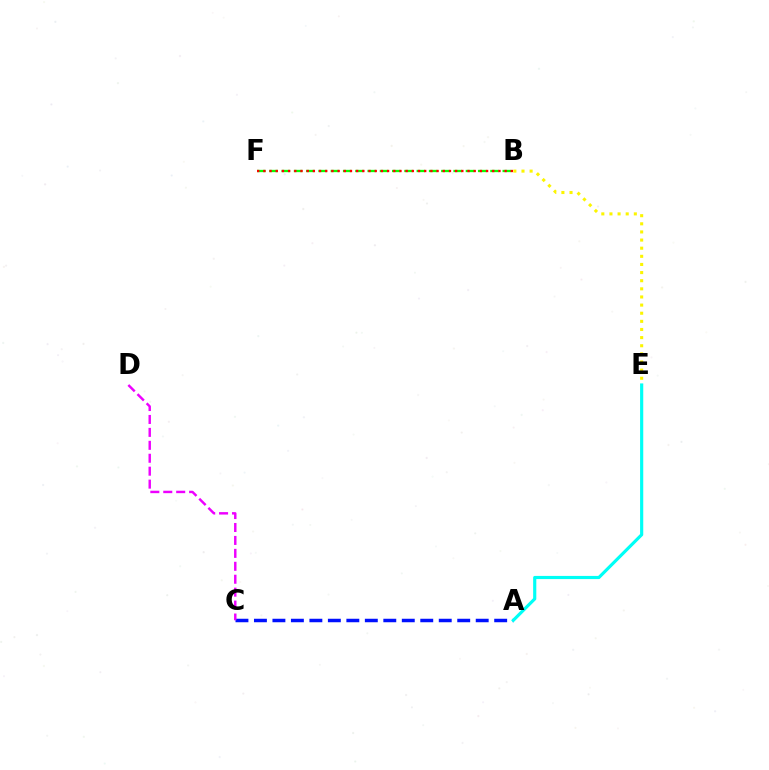{('B', 'F'): [{'color': '#08ff00', 'line_style': 'dashed', 'thickness': 1.67}, {'color': '#ff0000', 'line_style': 'dotted', 'thickness': 1.68}], ('A', 'C'): [{'color': '#0010ff', 'line_style': 'dashed', 'thickness': 2.51}], ('B', 'E'): [{'color': '#fcf500', 'line_style': 'dotted', 'thickness': 2.21}], ('C', 'D'): [{'color': '#ee00ff', 'line_style': 'dashed', 'thickness': 1.76}], ('A', 'E'): [{'color': '#00fff6', 'line_style': 'solid', 'thickness': 2.28}]}